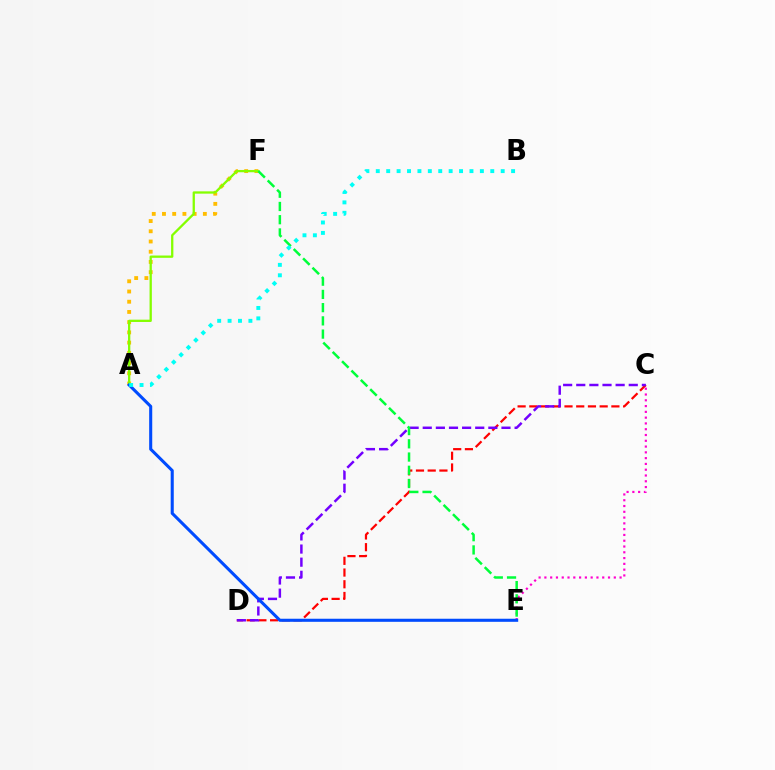{('C', 'D'): [{'color': '#ff0000', 'line_style': 'dashed', 'thickness': 1.59}, {'color': '#7200ff', 'line_style': 'dashed', 'thickness': 1.78}], ('A', 'F'): [{'color': '#ffbd00', 'line_style': 'dotted', 'thickness': 2.78}, {'color': '#84ff00', 'line_style': 'solid', 'thickness': 1.65}], ('C', 'E'): [{'color': '#ff00cf', 'line_style': 'dotted', 'thickness': 1.57}], ('A', 'E'): [{'color': '#004bff', 'line_style': 'solid', 'thickness': 2.21}], ('E', 'F'): [{'color': '#00ff39', 'line_style': 'dashed', 'thickness': 1.8}], ('A', 'B'): [{'color': '#00fff6', 'line_style': 'dotted', 'thickness': 2.83}]}